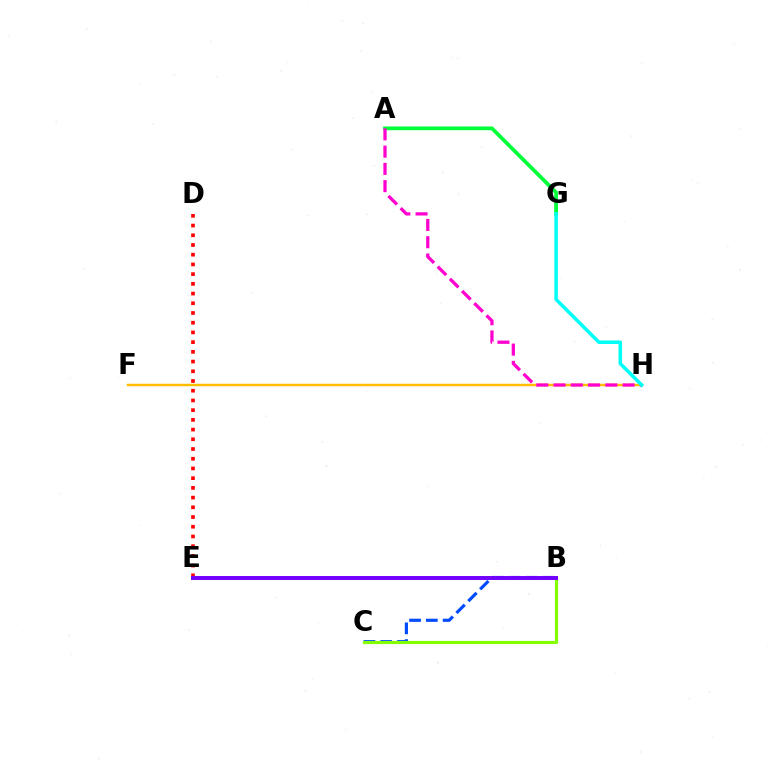{('F', 'H'): [{'color': '#ffbd00', 'line_style': 'solid', 'thickness': 1.77}], ('B', 'C'): [{'color': '#004bff', 'line_style': 'dashed', 'thickness': 2.28}, {'color': '#84ff00', 'line_style': 'solid', 'thickness': 2.27}], ('D', 'E'): [{'color': '#ff0000', 'line_style': 'dotted', 'thickness': 2.64}], ('A', 'G'): [{'color': '#00ff39', 'line_style': 'solid', 'thickness': 2.69}], ('A', 'H'): [{'color': '#ff00cf', 'line_style': 'dashed', 'thickness': 2.35}], ('G', 'H'): [{'color': '#00fff6', 'line_style': 'solid', 'thickness': 2.53}], ('B', 'E'): [{'color': '#7200ff', 'line_style': 'solid', 'thickness': 2.85}]}